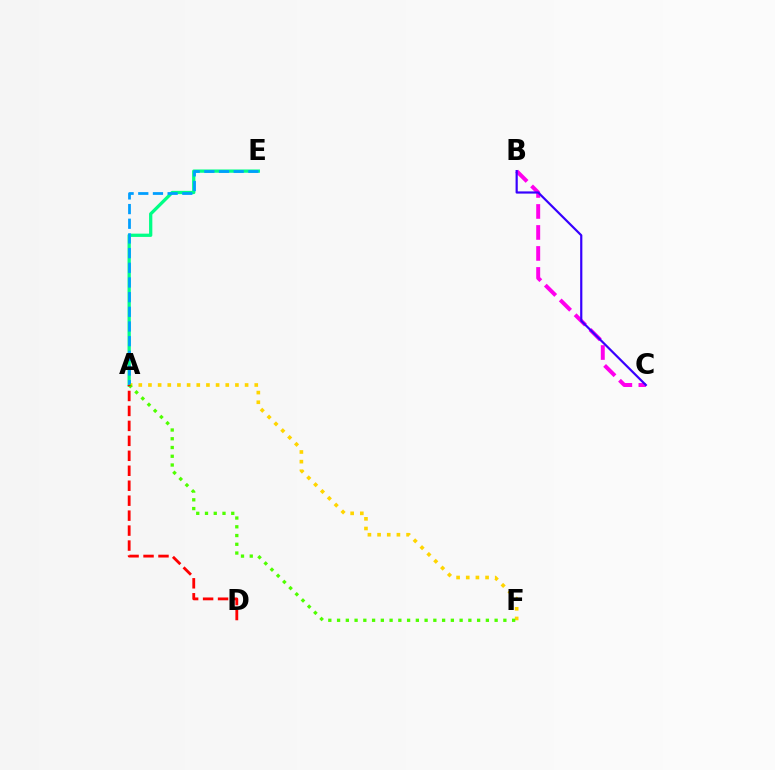{('A', 'F'): [{'color': '#ffd500', 'line_style': 'dotted', 'thickness': 2.63}, {'color': '#4fff00', 'line_style': 'dotted', 'thickness': 2.38}], ('B', 'C'): [{'color': '#ff00ed', 'line_style': 'dashed', 'thickness': 2.85}, {'color': '#3700ff', 'line_style': 'solid', 'thickness': 1.58}], ('A', 'E'): [{'color': '#00ff86', 'line_style': 'solid', 'thickness': 2.36}, {'color': '#009eff', 'line_style': 'dashed', 'thickness': 1.99}], ('A', 'D'): [{'color': '#ff0000', 'line_style': 'dashed', 'thickness': 2.03}]}